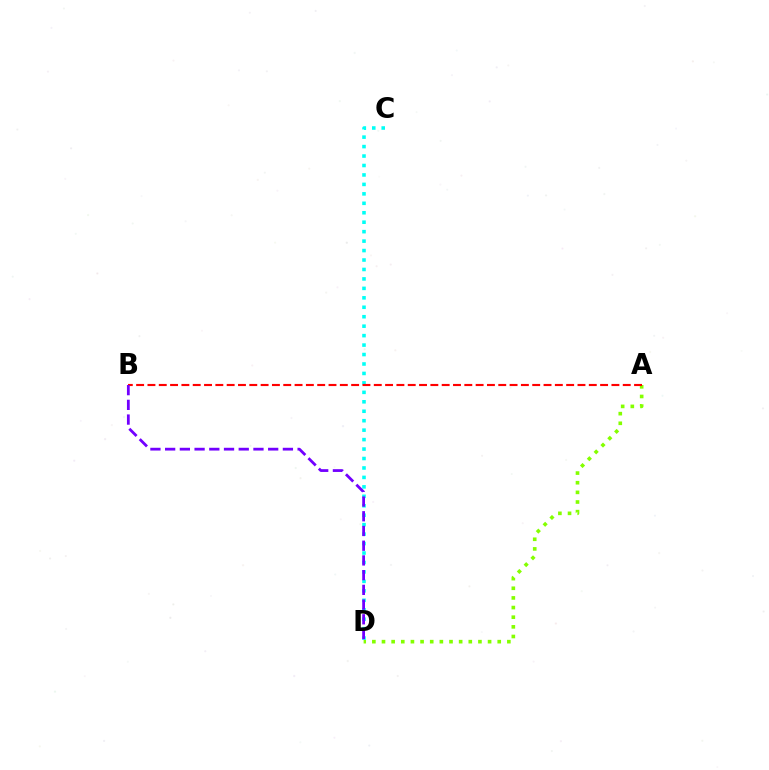{('A', 'D'): [{'color': '#84ff00', 'line_style': 'dotted', 'thickness': 2.62}], ('C', 'D'): [{'color': '#00fff6', 'line_style': 'dotted', 'thickness': 2.57}], ('A', 'B'): [{'color': '#ff0000', 'line_style': 'dashed', 'thickness': 1.54}], ('B', 'D'): [{'color': '#7200ff', 'line_style': 'dashed', 'thickness': 2.0}]}